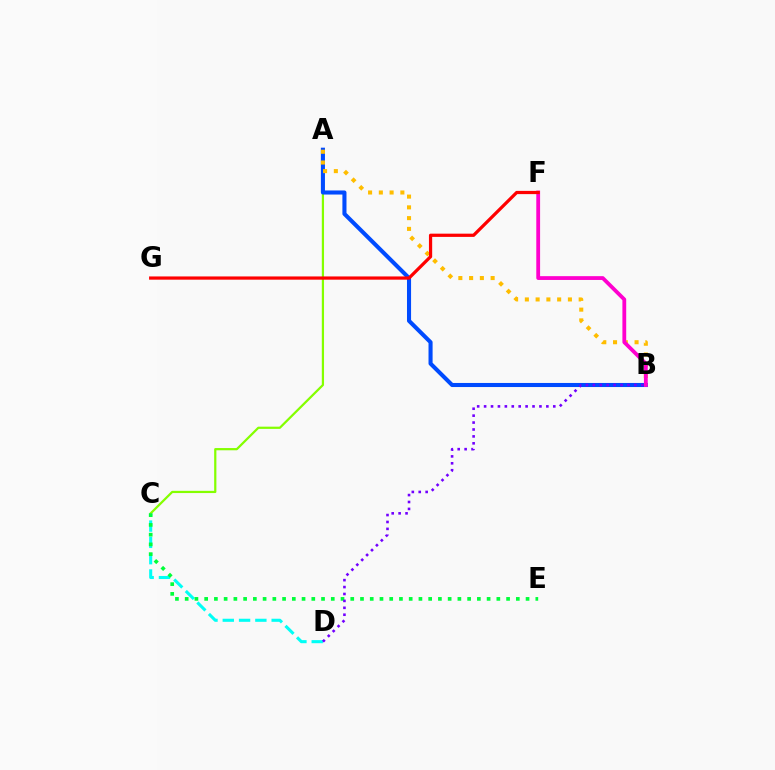{('C', 'D'): [{'color': '#00fff6', 'line_style': 'dashed', 'thickness': 2.21}], ('A', 'C'): [{'color': '#84ff00', 'line_style': 'solid', 'thickness': 1.6}], ('A', 'B'): [{'color': '#004bff', 'line_style': 'solid', 'thickness': 2.94}, {'color': '#ffbd00', 'line_style': 'dotted', 'thickness': 2.92}], ('B', 'F'): [{'color': '#ff00cf', 'line_style': 'solid', 'thickness': 2.74}], ('C', 'E'): [{'color': '#00ff39', 'line_style': 'dotted', 'thickness': 2.65}], ('B', 'D'): [{'color': '#7200ff', 'line_style': 'dotted', 'thickness': 1.88}], ('F', 'G'): [{'color': '#ff0000', 'line_style': 'solid', 'thickness': 2.33}]}